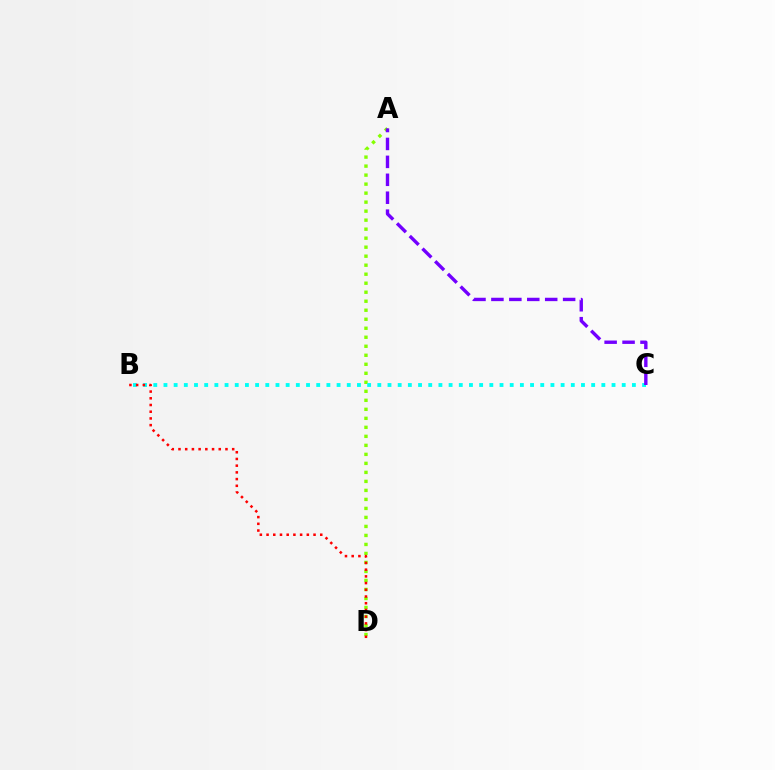{('A', 'D'): [{'color': '#84ff00', 'line_style': 'dotted', 'thickness': 2.45}], ('B', 'C'): [{'color': '#00fff6', 'line_style': 'dotted', 'thickness': 2.77}], ('B', 'D'): [{'color': '#ff0000', 'line_style': 'dotted', 'thickness': 1.82}], ('A', 'C'): [{'color': '#7200ff', 'line_style': 'dashed', 'thickness': 2.44}]}